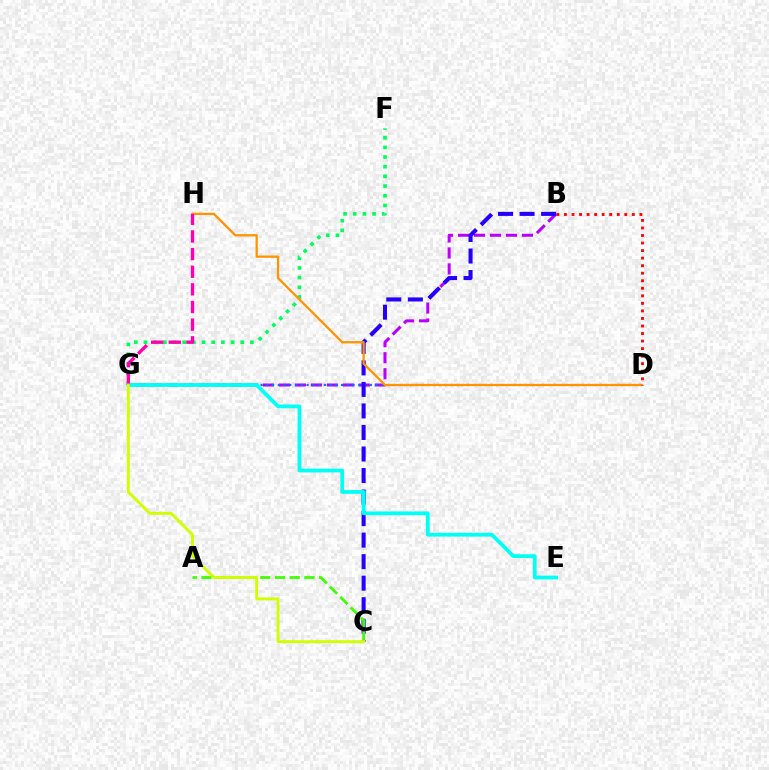{('B', 'G'): [{'color': '#b900ff', 'line_style': 'dashed', 'thickness': 2.17}], ('D', 'G'): [{'color': '#0074ff', 'line_style': 'dotted', 'thickness': 1.56}], ('B', 'C'): [{'color': '#2500ff', 'line_style': 'dashed', 'thickness': 2.92}], ('F', 'G'): [{'color': '#00ff5c', 'line_style': 'dotted', 'thickness': 2.63}], ('D', 'H'): [{'color': '#ff9400', 'line_style': 'solid', 'thickness': 1.64}], ('A', 'C'): [{'color': '#3dff00', 'line_style': 'dashed', 'thickness': 2.0}], ('E', 'G'): [{'color': '#00fff6', 'line_style': 'solid', 'thickness': 2.71}], ('G', 'H'): [{'color': '#ff00ac', 'line_style': 'dashed', 'thickness': 2.4}], ('C', 'G'): [{'color': '#d1ff00', 'line_style': 'solid', 'thickness': 2.09}], ('B', 'D'): [{'color': '#ff0000', 'line_style': 'dotted', 'thickness': 2.05}]}